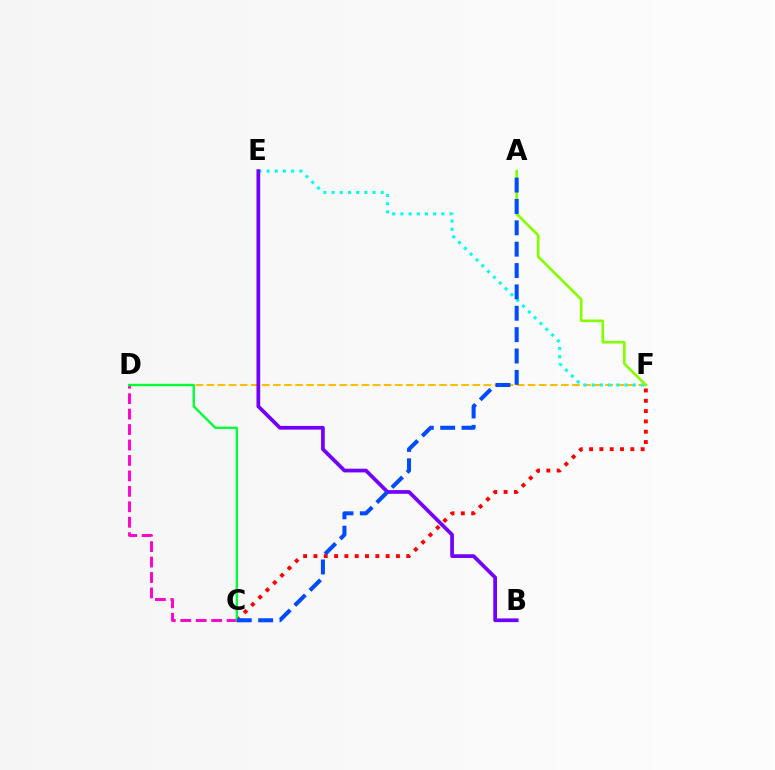{('C', 'F'): [{'color': '#ff0000', 'line_style': 'dotted', 'thickness': 2.8}], ('D', 'F'): [{'color': '#ffbd00', 'line_style': 'dashed', 'thickness': 1.5}], ('C', 'D'): [{'color': '#ff00cf', 'line_style': 'dashed', 'thickness': 2.1}, {'color': '#00ff39', 'line_style': 'solid', 'thickness': 1.71}], ('E', 'F'): [{'color': '#00fff6', 'line_style': 'dotted', 'thickness': 2.23}], ('A', 'F'): [{'color': '#84ff00', 'line_style': 'solid', 'thickness': 1.92}], ('B', 'E'): [{'color': '#7200ff', 'line_style': 'solid', 'thickness': 2.68}], ('A', 'C'): [{'color': '#004bff', 'line_style': 'dashed', 'thickness': 2.9}]}